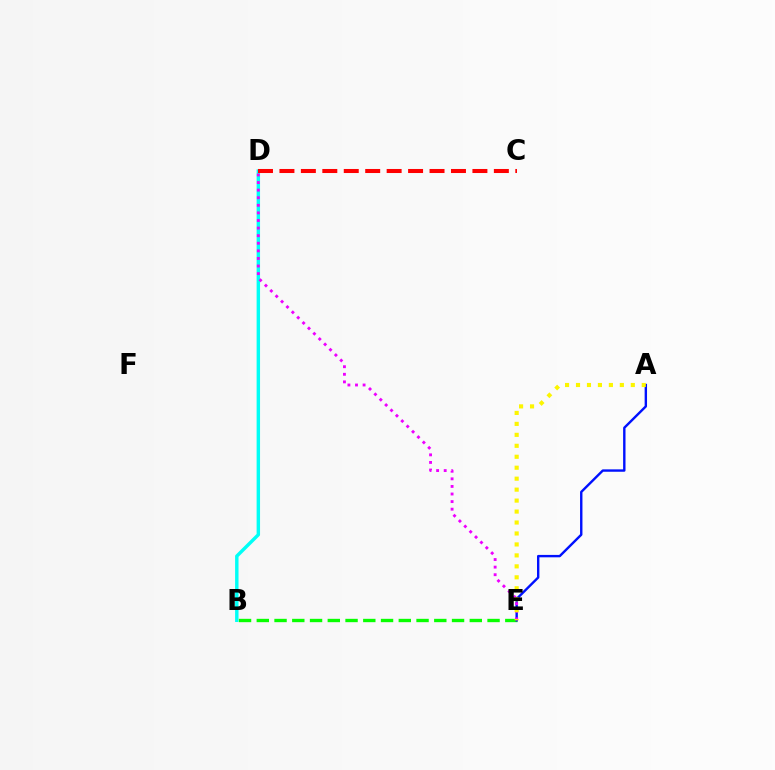{('B', 'D'): [{'color': '#00fff6', 'line_style': 'solid', 'thickness': 2.47}], ('B', 'E'): [{'color': '#08ff00', 'line_style': 'dashed', 'thickness': 2.41}], ('A', 'E'): [{'color': '#0010ff', 'line_style': 'solid', 'thickness': 1.72}, {'color': '#fcf500', 'line_style': 'dotted', 'thickness': 2.98}], ('C', 'D'): [{'color': '#ff0000', 'line_style': 'dashed', 'thickness': 2.91}], ('D', 'E'): [{'color': '#ee00ff', 'line_style': 'dotted', 'thickness': 2.06}]}